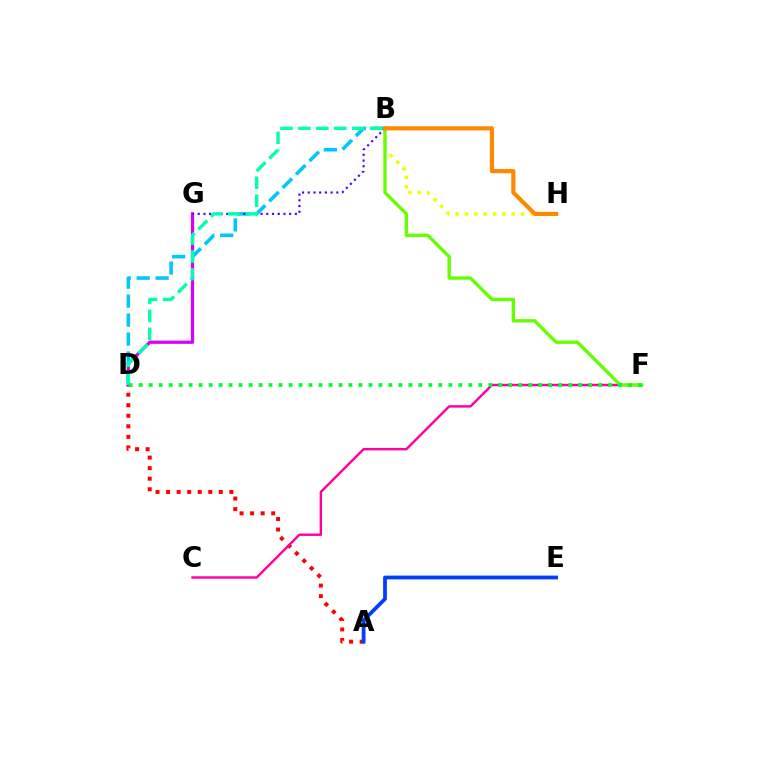{('B', 'H'): [{'color': '#eeff00', 'line_style': 'dotted', 'thickness': 2.54}, {'color': '#ff8800', 'line_style': 'solid', 'thickness': 3.0}], ('A', 'D'): [{'color': '#ff0000', 'line_style': 'dotted', 'thickness': 2.86}], ('D', 'G'): [{'color': '#d600ff', 'line_style': 'solid', 'thickness': 2.33}], ('B', 'D'): [{'color': '#00c7ff', 'line_style': 'dashed', 'thickness': 2.58}, {'color': '#00ffaf', 'line_style': 'dashed', 'thickness': 2.43}], ('B', 'G'): [{'color': '#4f00ff', 'line_style': 'dotted', 'thickness': 1.55}], ('C', 'F'): [{'color': '#ff00a0', 'line_style': 'solid', 'thickness': 1.75}], ('B', 'F'): [{'color': '#66ff00', 'line_style': 'solid', 'thickness': 2.42}], ('A', 'E'): [{'color': '#003fff', 'line_style': 'solid', 'thickness': 2.72}], ('D', 'F'): [{'color': '#00ff27', 'line_style': 'dotted', 'thickness': 2.71}]}